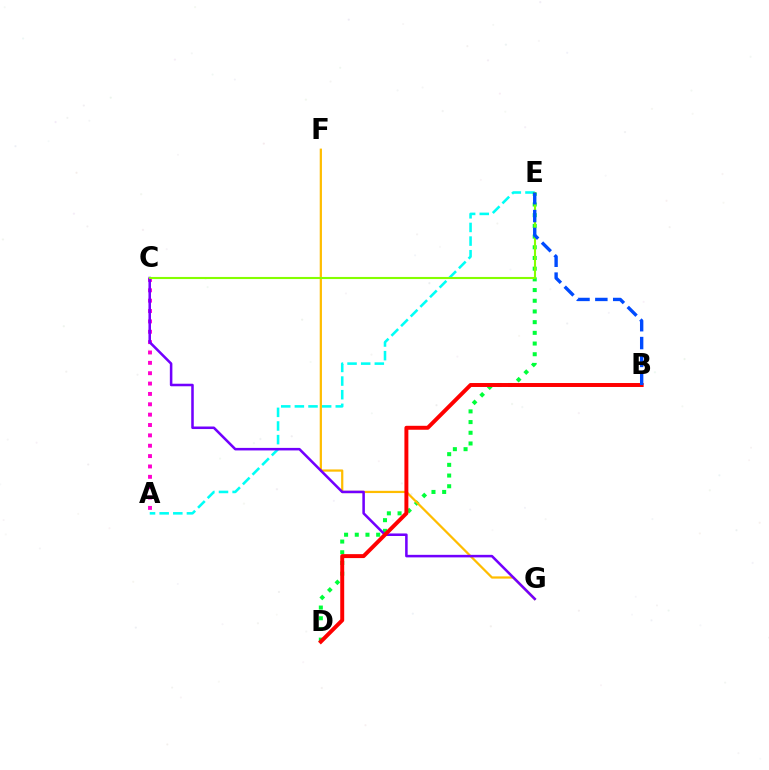{('A', 'E'): [{'color': '#00fff6', 'line_style': 'dashed', 'thickness': 1.85}], ('D', 'E'): [{'color': '#00ff39', 'line_style': 'dotted', 'thickness': 2.91}], ('A', 'C'): [{'color': '#ff00cf', 'line_style': 'dotted', 'thickness': 2.82}], ('F', 'G'): [{'color': '#ffbd00', 'line_style': 'solid', 'thickness': 1.61}], ('C', 'G'): [{'color': '#7200ff', 'line_style': 'solid', 'thickness': 1.83}], ('C', 'E'): [{'color': '#84ff00', 'line_style': 'solid', 'thickness': 1.51}], ('B', 'D'): [{'color': '#ff0000', 'line_style': 'solid', 'thickness': 2.85}], ('B', 'E'): [{'color': '#004bff', 'line_style': 'dashed', 'thickness': 2.43}]}